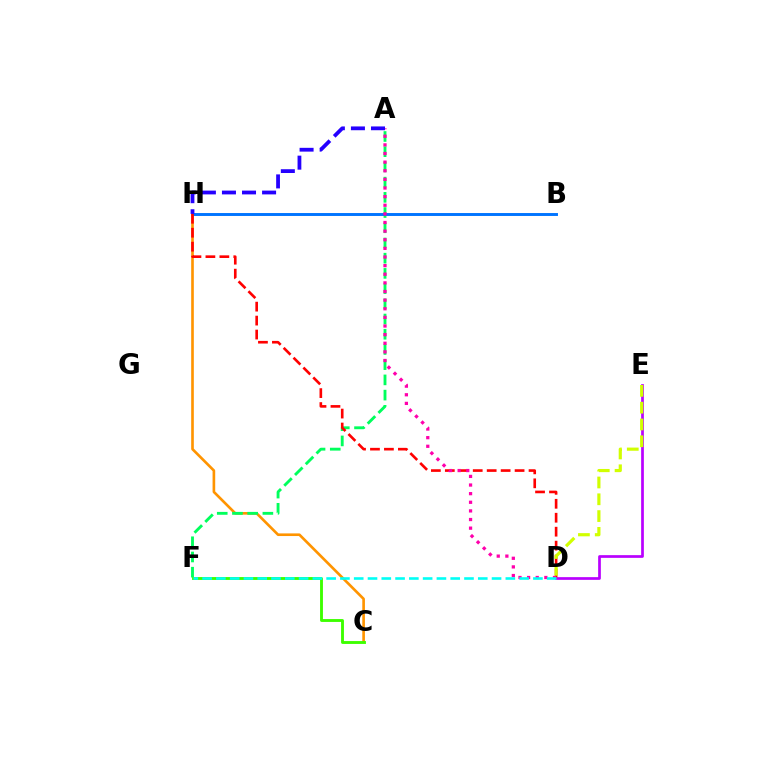{('D', 'E'): [{'color': '#b900ff', 'line_style': 'solid', 'thickness': 1.95}, {'color': '#d1ff00', 'line_style': 'dashed', 'thickness': 2.28}], ('C', 'H'): [{'color': '#ff9400', 'line_style': 'solid', 'thickness': 1.9}], ('A', 'F'): [{'color': '#00ff5c', 'line_style': 'dashed', 'thickness': 2.07}], ('B', 'H'): [{'color': '#0074ff', 'line_style': 'solid', 'thickness': 2.1}], ('D', 'H'): [{'color': '#ff0000', 'line_style': 'dashed', 'thickness': 1.9}], ('A', 'D'): [{'color': '#ff00ac', 'line_style': 'dotted', 'thickness': 2.34}], ('C', 'F'): [{'color': '#3dff00', 'line_style': 'solid', 'thickness': 2.07}], ('A', 'H'): [{'color': '#2500ff', 'line_style': 'dashed', 'thickness': 2.73}], ('D', 'F'): [{'color': '#00fff6', 'line_style': 'dashed', 'thickness': 1.87}]}